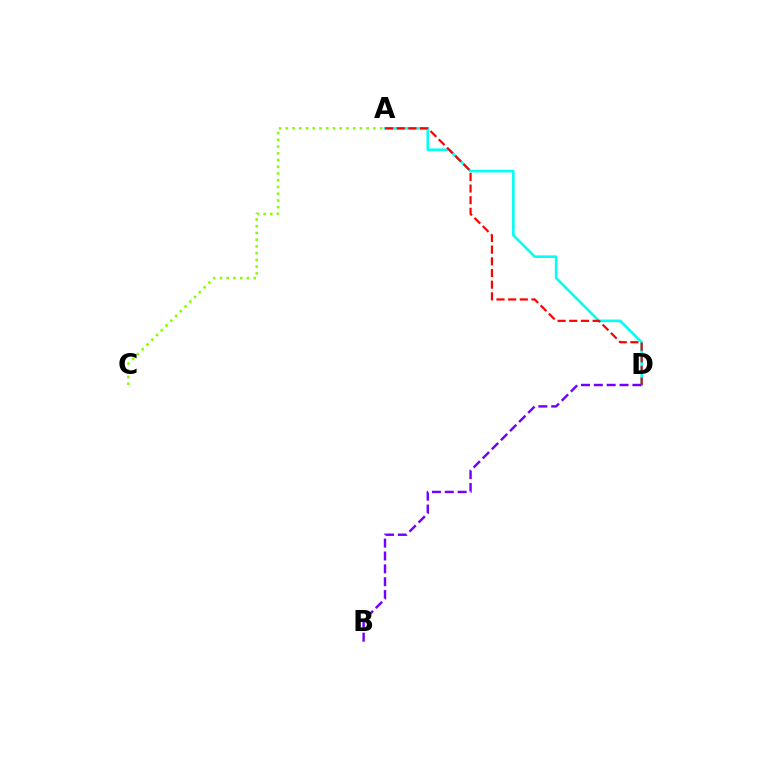{('A', 'D'): [{'color': '#00fff6', 'line_style': 'solid', 'thickness': 1.87}, {'color': '#ff0000', 'line_style': 'dashed', 'thickness': 1.58}], ('A', 'C'): [{'color': '#84ff00', 'line_style': 'dotted', 'thickness': 1.83}], ('B', 'D'): [{'color': '#7200ff', 'line_style': 'dashed', 'thickness': 1.75}]}